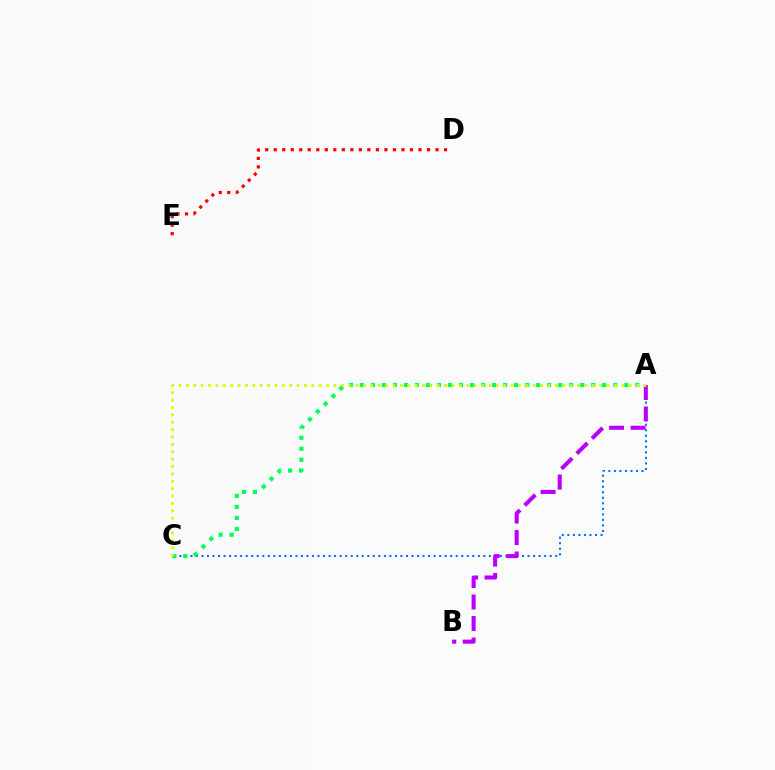{('A', 'C'): [{'color': '#0074ff', 'line_style': 'dotted', 'thickness': 1.5}, {'color': '#00ff5c', 'line_style': 'dotted', 'thickness': 2.99}, {'color': '#d1ff00', 'line_style': 'dotted', 'thickness': 2.01}], ('D', 'E'): [{'color': '#ff0000', 'line_style': 'dotted', 'thickness': 2.31}], ('A', 'B'): [{'color': '#b900ff', 'line_style': 'dashed', 'thickness': 2.92}]}